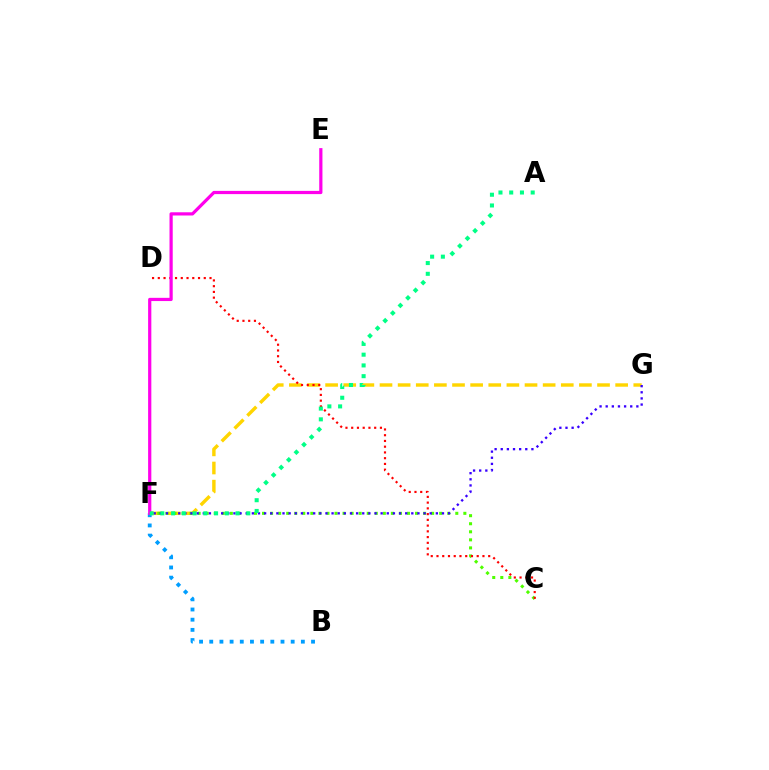{('B', 'F'): [{'color': '#009eff', 'line_style': 'dotted', 'thickness': 2.77}], ('F', 'G'): [{'color': '#ffd500', 'line_style': 'dashed', 'thickness': 2.46}, {'color': '#3700ff', 'line_style': 'dotted', 'thickness': 1.67}], ('C', 'F'): [{'color': '#4fff00', 'line_style': 'dotted', 'thickness': 2.19}], ('C', 'D'): [{'color': '#ff0000', 'line_style': 'dotted', 'thickness': 1.56}], ('E', 'F'): [{'color': '#ff00ed', 'line_style': 'solid', 'thickness': 2.32}], ('A', 'F'): [{'color': '#00ff86', 'line_style': 'dotted', 'thickness': 2.92}]}